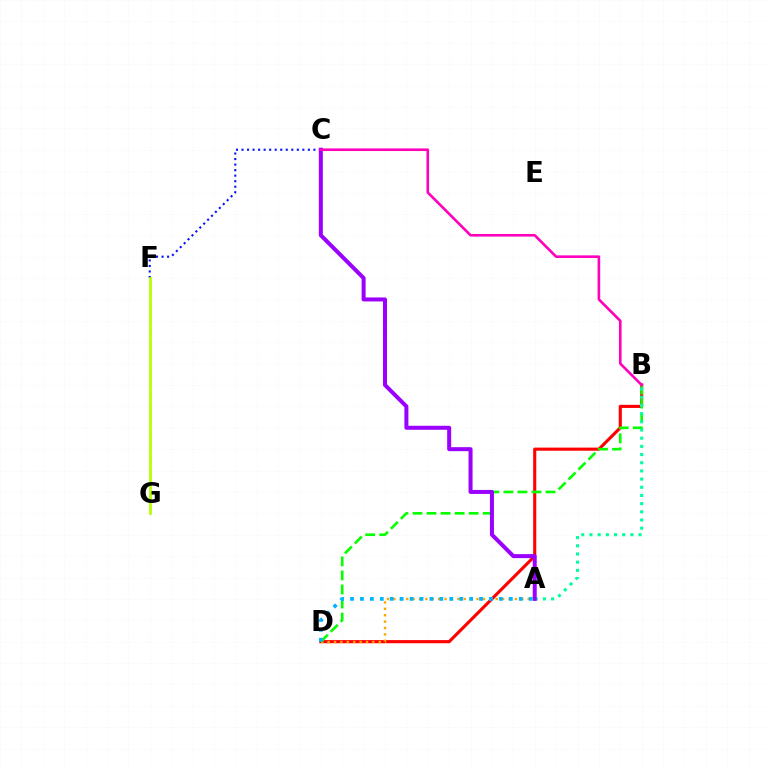{('B', 'D'): [{'color': '#ff0000', 'line_style': 'solid', 'thickness': 2.24}, {'color': '#08ff00', 'line_style': 'dashed', 'thickness': 1.91}], ('A', 'D'): [{'color': '#ffa500', 'line_style': 'dotted', 'thickness': 1.74}, {'color': '#00b5ff', 'line_style': 'dotted', 'thickness': 2.7}], ('A', 'B'): [{'color': '#00ff9d', 'line_style': 'dotted', 'thickness': 2.22}], ('C', 'F'): [{'color': '#0010ff', 'line_style': 'dotted', 'thickness': 1.5}], ('A', 'C'): [{'color': '#9b00ff', 'line_style': 'solid', 'thickness': 2.89}], ('F', 'G'): [{'color': '#b3ff00', 'line_style': 'solid', 'thickness': 1.95}], ('B', 'C'): [{'color': '#ff00bd', 'line_style': 'solid', 'thickness': 1.88}]}